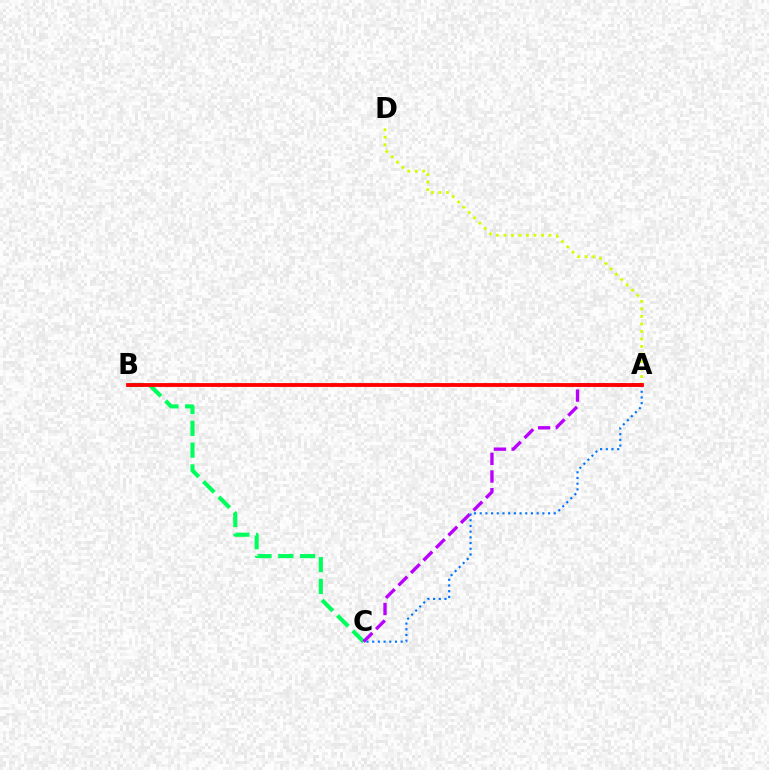{('B', 'C'): [{'color': '#00ff5c', 'line_style': 'dashed', 'thickness': 2.96}], ('A', 'D'): [{'color': '#d1ff00', 'line_style': 'dotted', 'thickness': 2.04}], ('A', 'C'): [{'color': '#b900ff', 'line_style': 'dashed', 'thickness': 2.4}, {'color': '#0074ff', 'line_style': 'dotted', 'thickness': 1.55}], ('A', 'B'): [{'color': '#ff0000', 'line_style': 'solid', 'thickness': 2.75}]}